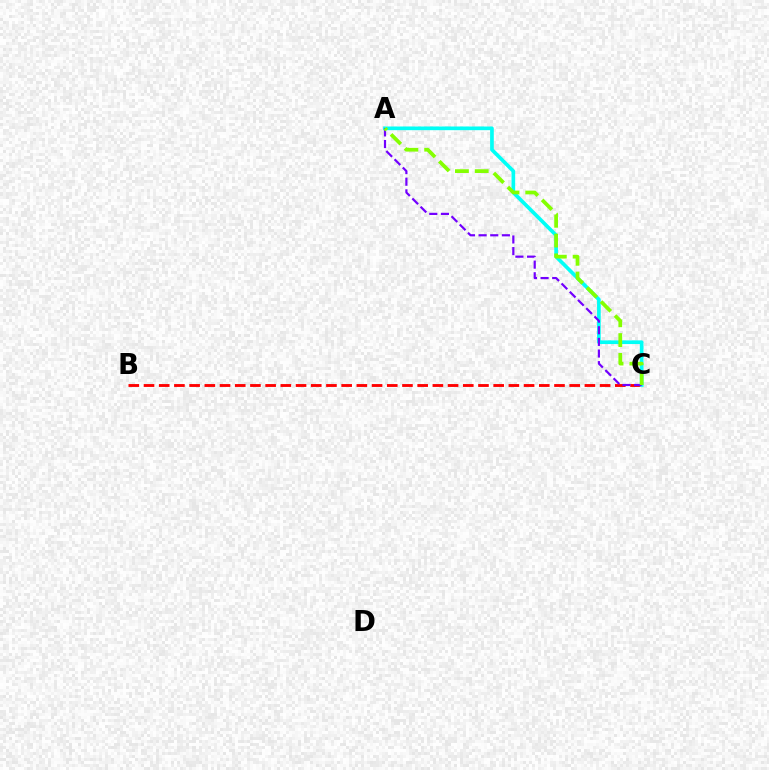{('B', 'C'): [{'color': '#ff0000', 'line_style': 'dashed', 'thickness': 2.07}], ('A', 'C'): [{'color': '#00fff6', 'line_style': 'solid', 'thickness': 2.65}, {'color': '#7200ff', 'line_style': 'dashed', 'thickness': 1.58}, {'color': '#84ff00', 'line_style': 'dashed', 'thickness': 2.69}]}